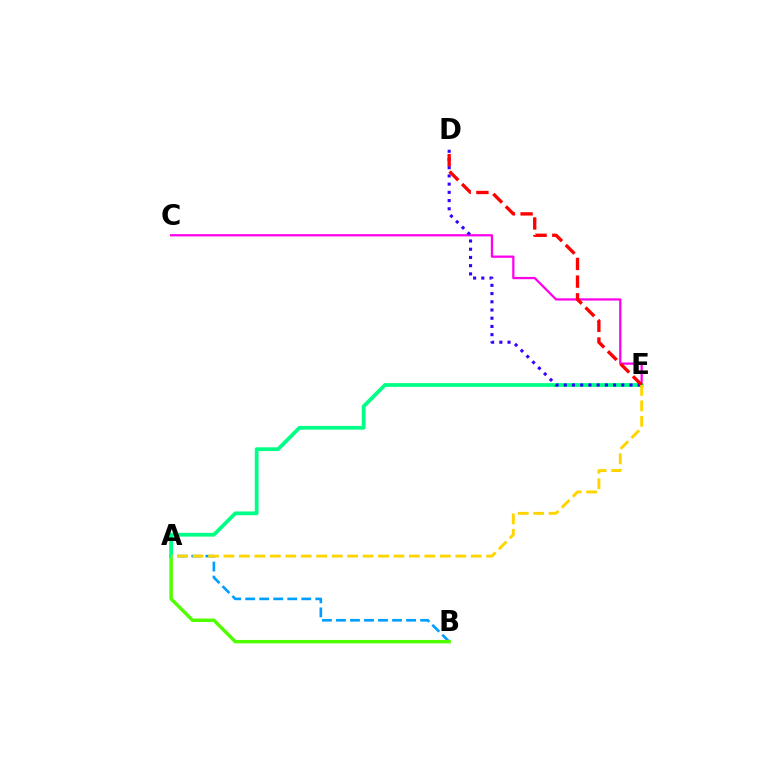{('A', 'B'): [{'color': '#009eff', 'line_style': 'dashed', 'thickness': 1.9}, {'color': '#4fff00', 'line_style': 'solid', 'thickness': 2.47}], ('C', 'E'): [{'color': '#ff00ed', 'line_style': 'solid', 'thickness': 1.63}], ('A', 'E'): [{'color': '#00ff86', 'line_style': 'solid', 'thickness': 2.71}, {'color': '#ffd500', 'line_style': 'dashed', 'thickness': 2.1}], ('D', 'E'): [{'color': '#3700ff', 'line_style': 'dotted', 'thickness': 2.23}, {'color': '#ff0000', 'line_style': 'dashed', 'thickness': 2.4}]}